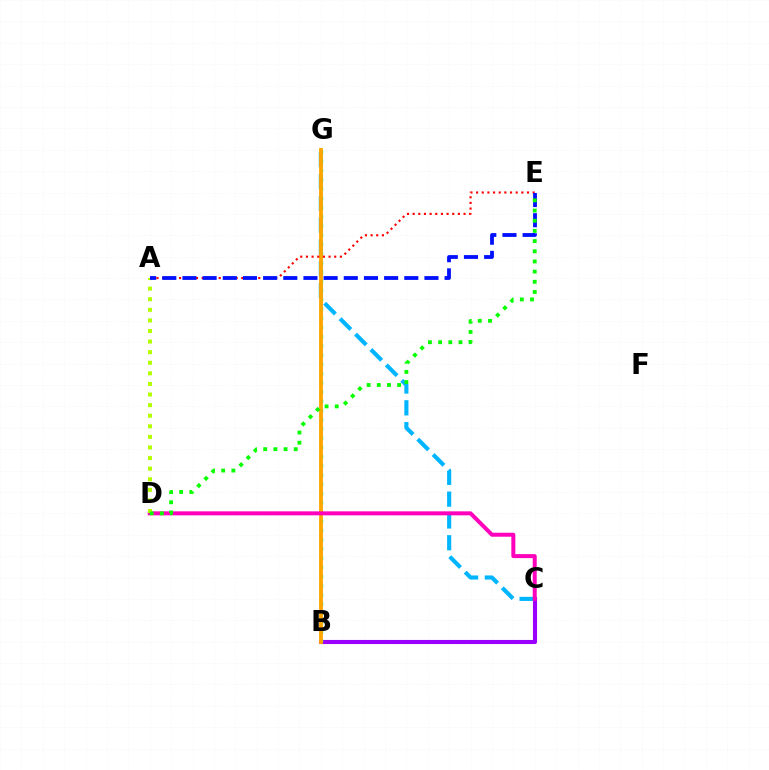{('B', 'C'): [{'color': '#9b00ff', 'line_style': 'solid', 'thickness': 2.95}], ('B', 'G'): [{'color': '#00ff9d', 'line_style': 'dotted', 'thickness': 2.51}, {'color': '#ffa500', 'line_style': 'solid', 'thickness': 2.75}], ('C', 'G'): [{'color': '#00b5ff', 'line_style': 'dashed', 'thickness': 2.96}], ('C', 'D'): [{'color': '#ff00bd', 'line_style': 'solid', 'thickness': 2.87}], ('A', 'D'): [{'color': '#b3ff00', 'line_style': 'dotted', 'thickness': 2.88}], ('A', 'E'): [{'color': '#ff0000', 'line_style': 'dotted', 'thickness': 1.54}, {'color': '#0010ff', 'line_style': 'dashed', 'thickness': 2.74}], ('D', 'E'): [{'color': '#08ff00', 'line_style': 'dotted', 'thickness': 2.77}]}